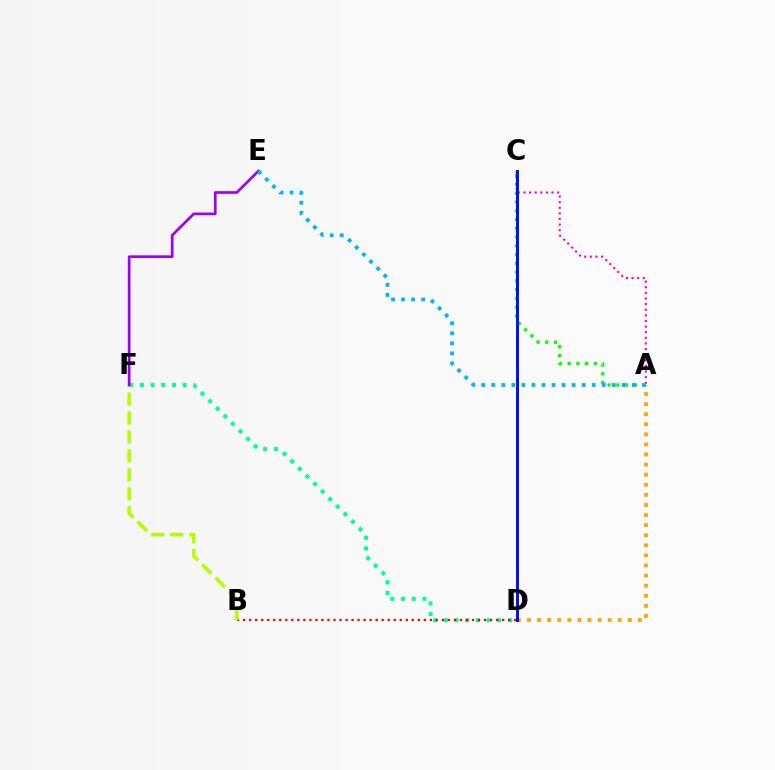{('A', 'C'): [{'color': '#08ff00', 'line_style': 'dotted', 'thickness': 2.38}, {'color': '#ff00bd', 'line_style': 'dotted', 'thickness': 1.53}], ('D', 'F'): [{'color': '#00ff9d', 'line_style': 'dotted', 'thickness': 2.91}], ('A', 'D'): [{'color': '#ffa500', 'line_style': 'dotted', 'thickness': 2.74}], ('B', 'D'): [{'color': '#ff0000', 'line_style': 'dotted', 'thickness': 1.64}], ('B', 'F'): [{'color': '#b3ff00', 'line_style': 'dashed', 'thickness': 2.58}], ('E', 'F'): [{'color': '#9b00ff', 'line_style': 'solid', 'thickness': 1.93}], ('C', 'D'): [{'color': '#0010ff', 'line_style': 'solid', 'thickness': 2.14}], ('A', 'E'): [{'color': '#00b5ff', 'line_style': 'dotted', 'thickness': 2.73}]}